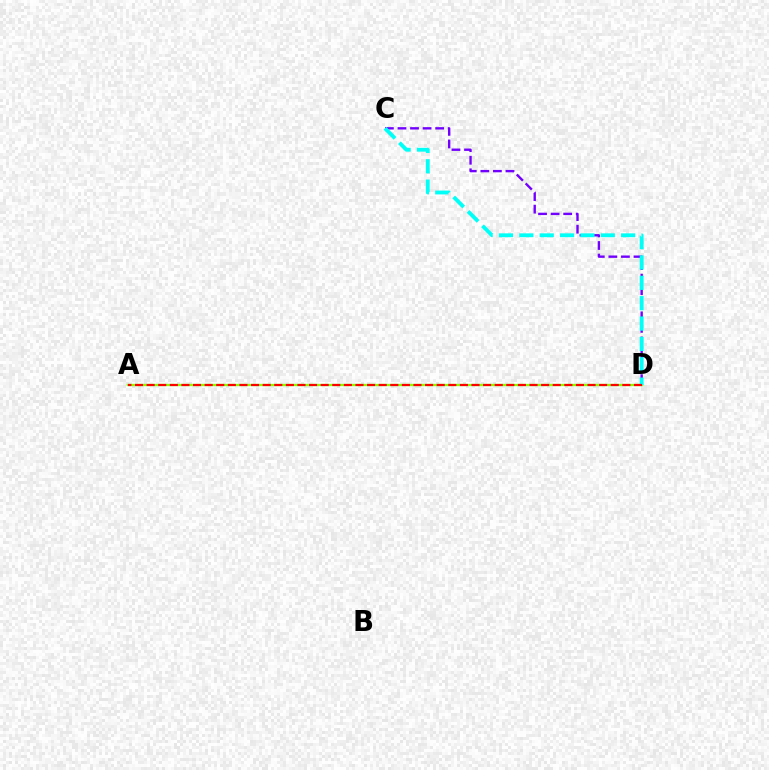{('A', 'D'): [{'color': '#84ff00', 'line_style': 'solid', 'thickness': 1.66}, {'color': '#ff0000', 'line_style': 'dashed', 'thickness': 1.58}], ('C', 'D'): [{'color': '#7200ff', 'line_style': 'dashed', 'thickness': 1.71}, {'color': '#00fff6', 'line_style': 'dashed', 'thickness': 2.77}]}